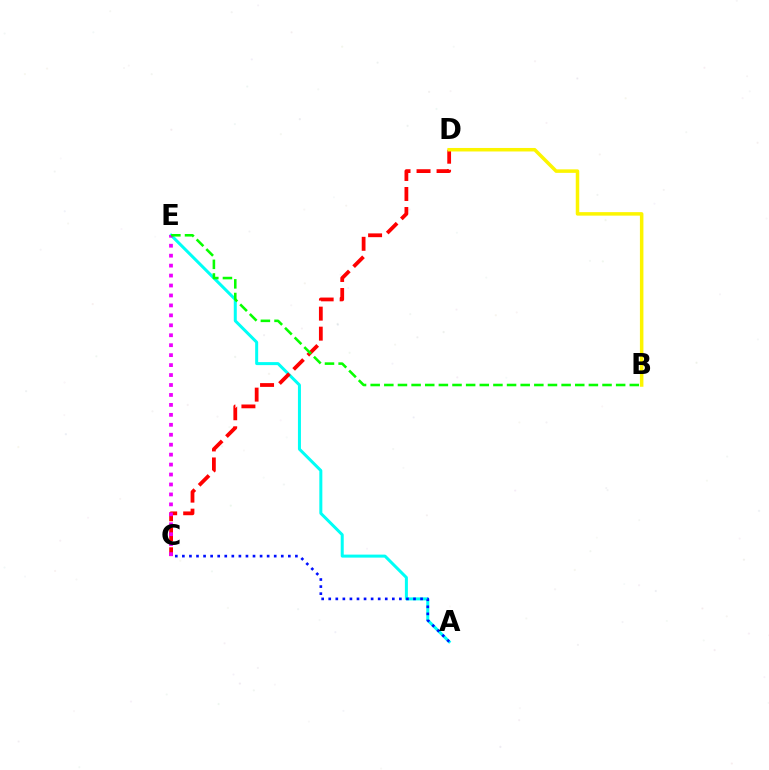{('A', 'E'): [{'color': '#00fff6', 'line_style': 'solid', 'thickness': 2.16}], ('A', 'C'): [{'color': '#0010ff', 'line_style': 'dotted', 'thickness': 1.92}], ('C', 'D'): [{'color': '#ff0000', 'line_style': 'dashed', 'thickness': 2.72}], ('B', 'D'): [{'color': '#fcf500', 'line_style': 'solid', 'thickness': 2.52}], ('C', 'E'): [{'color': '#ee00ff', 'line_style': 'dotted', 'thickness': 2.7}], ('B', 'E'): [{'color': '#08ff00', 'line_style': 'dashed', 'thickness': 1.85}]}